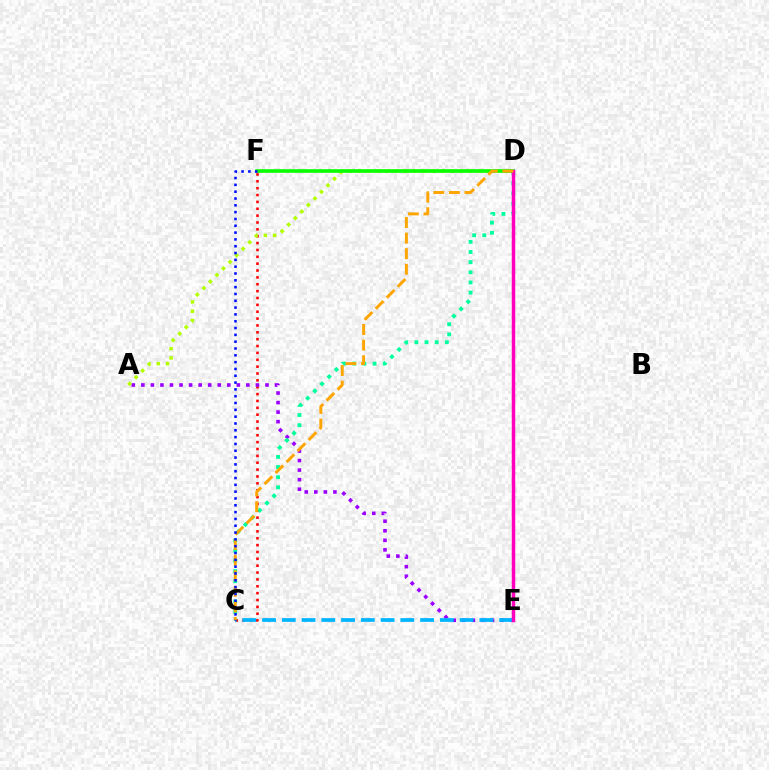{('C', 'F'): [{'color': '#ff0000', 'line_style': 'dotted', 'thickness': 1.86}, {'color': '#0010ff', 'line_style': 'dotted', 'thickness': 1.85}], ('A', 'E'): [{'color': '#9b00ff', 'line_style': 'dotted', 'thickness': 2.59}], ('C', 'D'): [{'color': '#00ff9d', 'line_style': 'dotted', 'thickness': 2.76}, {'color': '#ffa500', 'line_style': 'dashed', 'thickness': 2.12}], ('A', 'D'): [{'color': '#b3ff00', 'line_style': 'dotted', 'thickness': 2.52}], ('D', 'F'): [{'color': '#08ff00', 'line_style': 'solid', 'thickness': 2.6}], ('C', 'E'): [{'color': '#00b5ff', 'line_style': 'dashed', 'thickness': 2.68}], ('D', 'E'): [{'color': '#ff00bd', 'line_style': 'solid', 'thickness': 2.5}]}